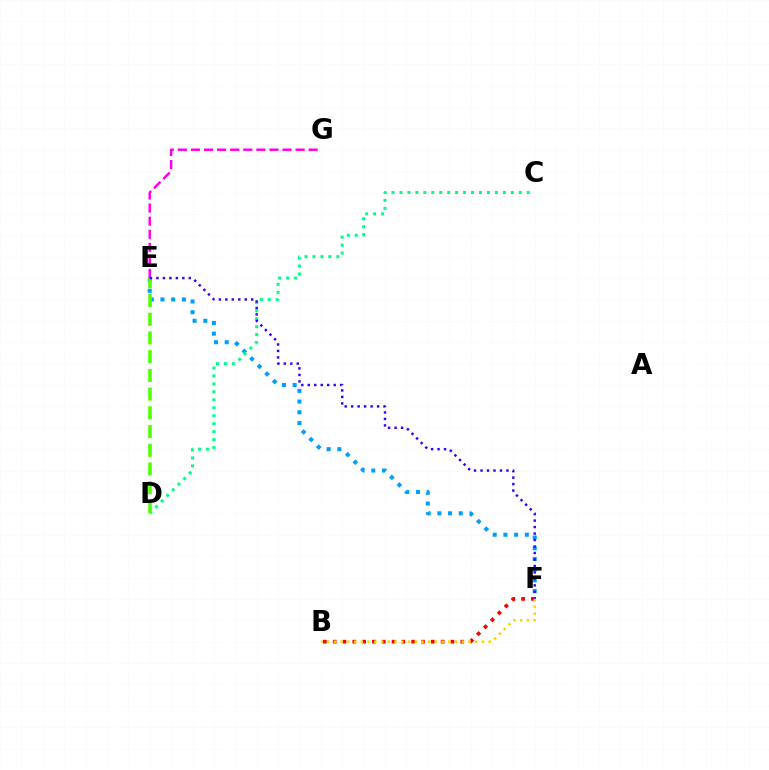{('E', 'F'): [{'color': '#009eff', 'line_style': 'dotted', 'thickness': 2.91}, {'color': '#3700ff', 'line_style': 'dotted', 'thickness': 1.76}], ('E', 'G'): [{'color': '#ff00ed', 'line_style': 'dashed', 'thickness': 1.78}], ('C', 'D'): [{'color': '#00ff86', 'line_style': 'dotted', 'thickness': 2.16}], ('D', 'E'): [{'color': '#4fff00', 'line_style': 'dashed', 'thickness': 2.54}], ('B', 'F'): [{'color': '#ff0000', 'line_style': 'dotted', 'thickness': 2.67}, {'color': '#ffd500', 'line_style': 'dotted', 'thickness': 1.83}]}